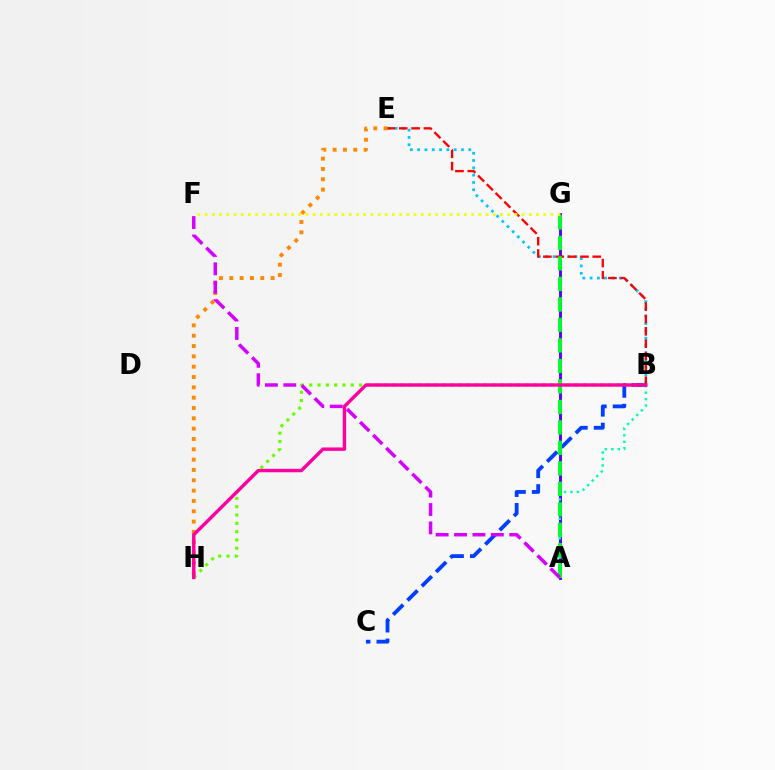{('B', 'E'): [{'color': '#00c7ff', 'line_style': 'dotted', 'thickness': 1.99}, {'color': '#ff0000', 'line_style': 'dashed', 'thickness': 1.68}], ('A', 'G'): [{'color': '#4f00ff', 'line_style': 'solid', 'thickness': 2.09}, {'color': '#00ff27', 'line_style': 'dashed', 'thickness': 2.78}], ('E', 'H'): [{'color': '#ff8800', 'line_style': 'dotted', 'thickness': 2.81}], ('A', 'B'): [{'color': '#00ffaf', 'line_style': 'dotted', 'thickness': 1.75}], ('B', 'C'): [{'color': '#003fff', 'line_style': 'dashed', 'thickness': 2.74}], ('B', 'H'): [{'color': '#66ff00', 'line_style': 'dotted', 'thickness': 2.26}, {'color': '#ff00a0', 'line_style': 'solid', 'thickness': 2.46}], ('F', 'G'): [{'color': '#eeff00', 'line_style': 'dotted', 'thickness': 1.96}], ('A', 'F'): [{'color': '#d600ff', 'line_style': 'dashed', 'thickness': 2.5}]}